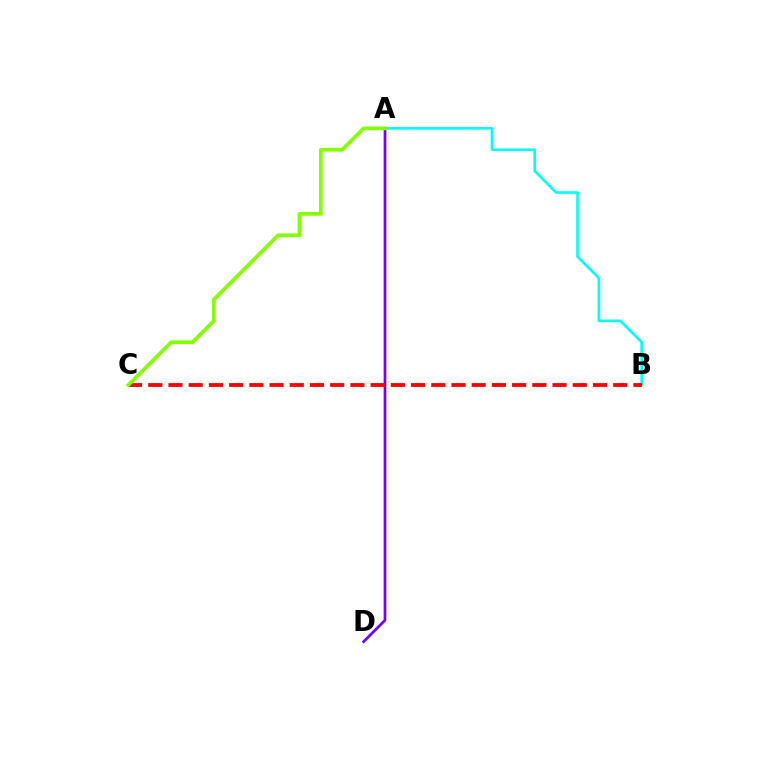{('A', 'B'): [{'color': '#00fff6', 'line_style': 'solid', 'thickness': 1.9}], ('A', 'D'): [{'color': '#7200ff', 'line_style': 'solid', 'thickness': 1.95}], ('B', 'C'): [{'color': '#ff0000', 'line_style': 'dashed', 'thickness': 2.75}], ('A', 'C'): [{'color': '#84ff00', 'line_style': 'solid', 'thickness': 2.67}]}